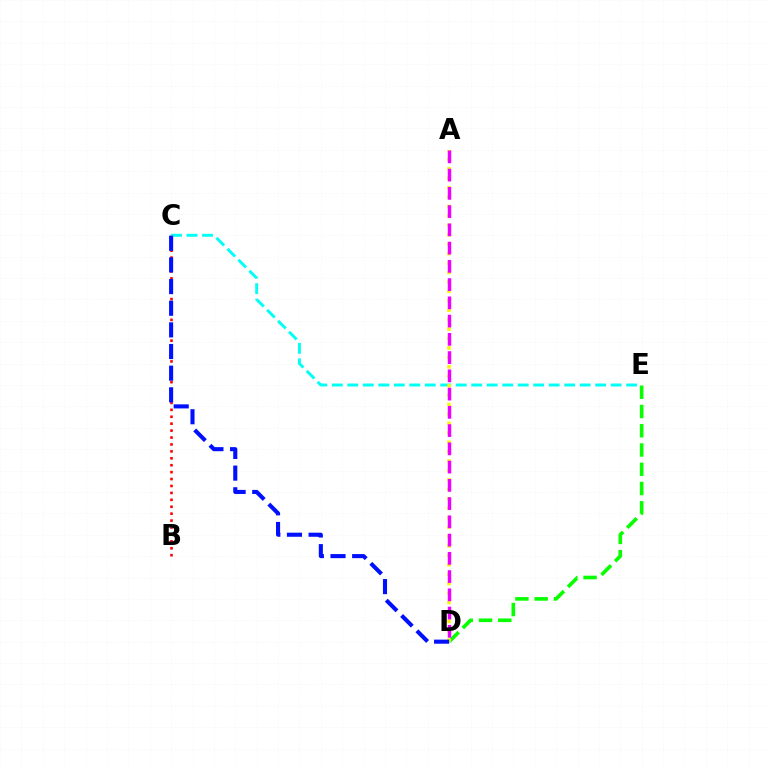{('D', 'E'): [{'color': '#08ff00', 'line_style': 'dashed', 'thickness': 2.62}], ('B', 'C'): [{'color': '#ff0000', 'line_style': 'dotted', 'thickness': 1.88}], ('C', 'E'): [{'color': '#00fff6', 'line_style': 'dashed', 'thickness': 2.1}], ('A', 'D'): [{'color': '#fcf500', 'line_style': 'dotted', 'thickness': 2.56}, {'color': '#ee00ff', 'line_style': 'dashed', 'thickness': 2.48}], ('C', 'D'): [{'color': '#0010ff', 'line_style': 'dashed', 'thickness': 2.94}]}